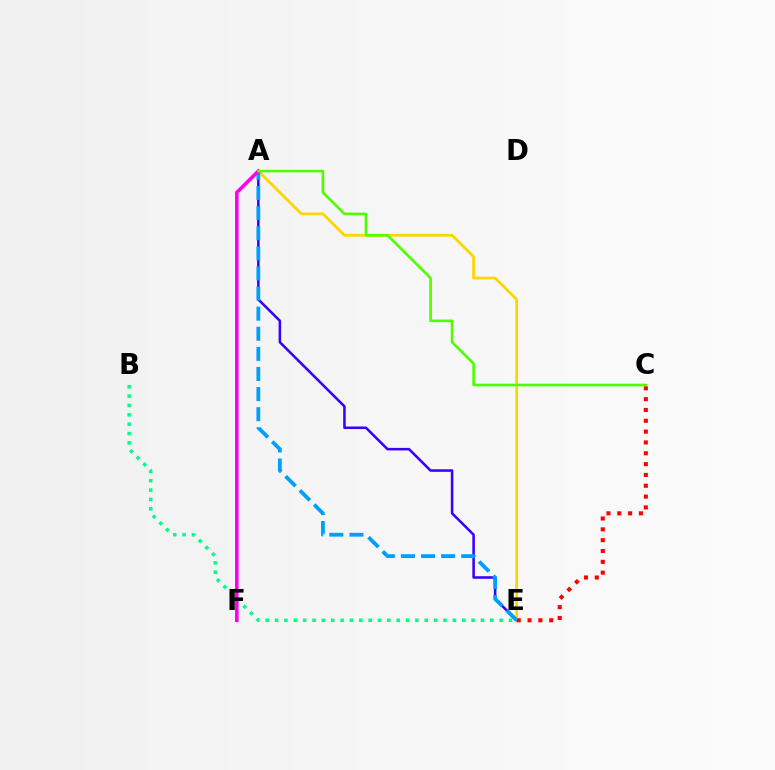{('A', 'E'): [{'color': '#3700ff', 'line_style': 'solid', 'thickness': 1.83}, {'color': '#ffd500', 'line_style': 'solid', 'thickness': 1.98}, {'color': '#009eff', 'line_style': 'dashed', 'thickness': 2.73}], ('B', 'E'): [{'color': '#00ff86', 'line_style': 'dotted', 'thickness': 2.54}], ('C', 'E'): [{'color': '#ff0000', 'line_style': 'dotted', 'thickness': 2.94}], ('A', 'F'): [{'color': '#ff00ed', 'line_style': 'solid', 'thickness': 2.56}], ('A', 'C'): [{'color': '#4fff00', 'line_style': 'solid', 'thickness': 1.89}]}